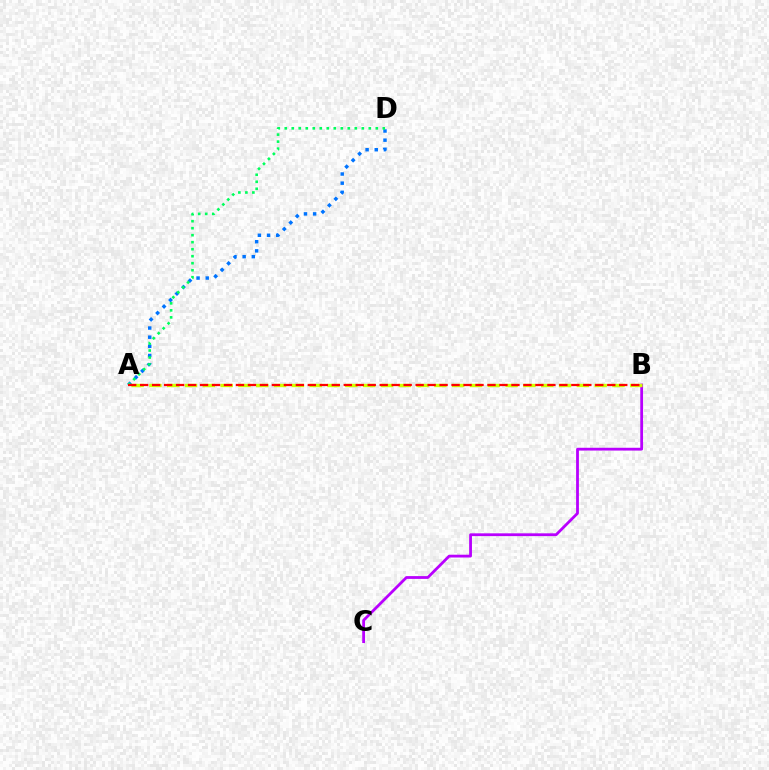{('A', 'D'): [{'color': '#0074ff', 'line_style': 'dotted', 'thickness': 2.49}, {'color': '#00ff5c', 'line_style': 'dotted', 'thickness': 1.9}], ('B', 'C'): [{'color': '#b900ff', 'line_style': 'solid', 'thickness': 2.01}], ('A', 'B'): [{'color': '#d1ff00', 'line_style': 'dashed', 'thickness': 2.42}, {'color': '#ff0000', 'line_style': 'dashed', 'thickness': 1.63}]}